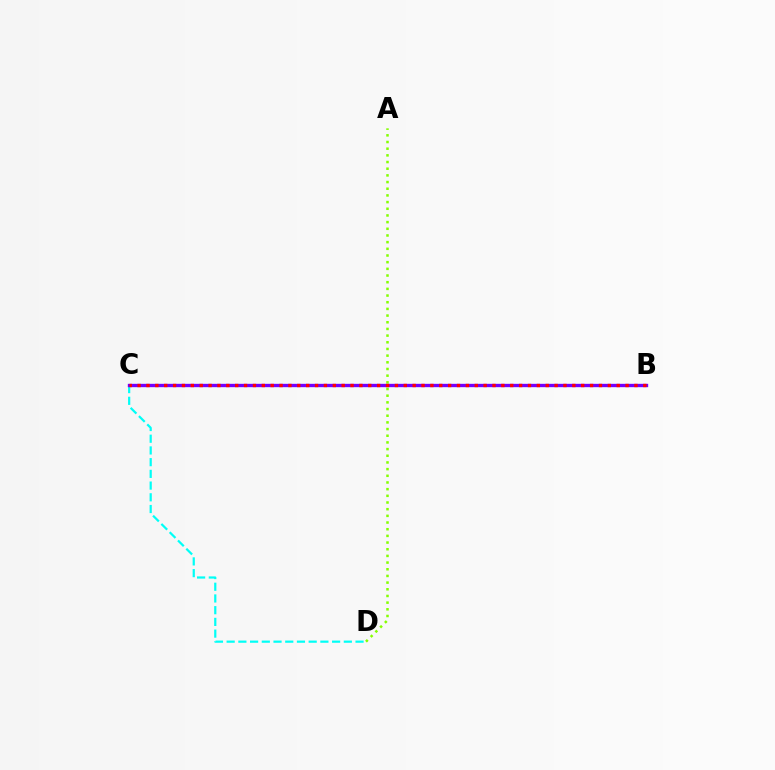{('C', 'D'): [{'color': '#00fff6', 'line_style': 'dashed', 'thickness': 1.59}], ('B', 'C'): [{'color': '#7200ff', 'line_style': 'solid', 'thickness': 2.41}, {'color': '#ff0000', 'line_style': 'dotted', 'thickness': 2.41}], ('A', 'D'): [{'color': '#84ff00', 'line_style': 'dotted', 'thickness': 1.81}]}